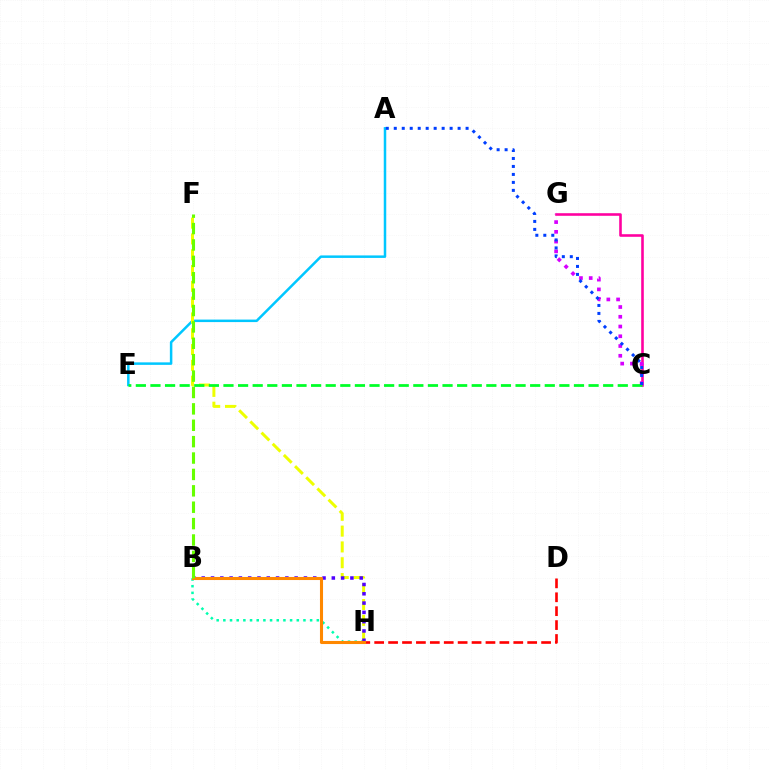{('C', 'G'): [{'color': '#ff00a0', 'line_style': 'solid', 'thickness': 1.87}, {'color': '#d600ff', 'line_style': 'dotted', 'thickness': 2.65}], ('D', 'H'): [{'color': '#ff0000', 'line_style': 'dashed', 'thickness': 1.89}], ('A', 'E'): [{'color': '#00c7ff', 'line_style': 'solid', 'thickness': 1.8}], ('B', 'H'): [{'color': '#00ffaf', 'line_style': 'dotted', 'thickness': 1.81}, {'color': '#4f00ff', 'line_style': 'dotted', 'thickness': 2.52}, {'color': '#ff8800', 'line_style': 'solid', 'thickness': 2.21}], ('F', 'H'): [{'color': '#eeff00', 'line_style': 'dashed', 'thickness': 2.15}], ('C', 'E'): [{'color': '#00ff27', 'line_style': 'dashed', 'thickness': 1.98}], ('B', 'F'): [{'color': '#66ff00', 'line_style': 'dashed', 'thickness': 2.23}], ('A', 'C'): [{'color': '#003fff', 'line_style': 'dotted', 'thickness': 2.17}]}